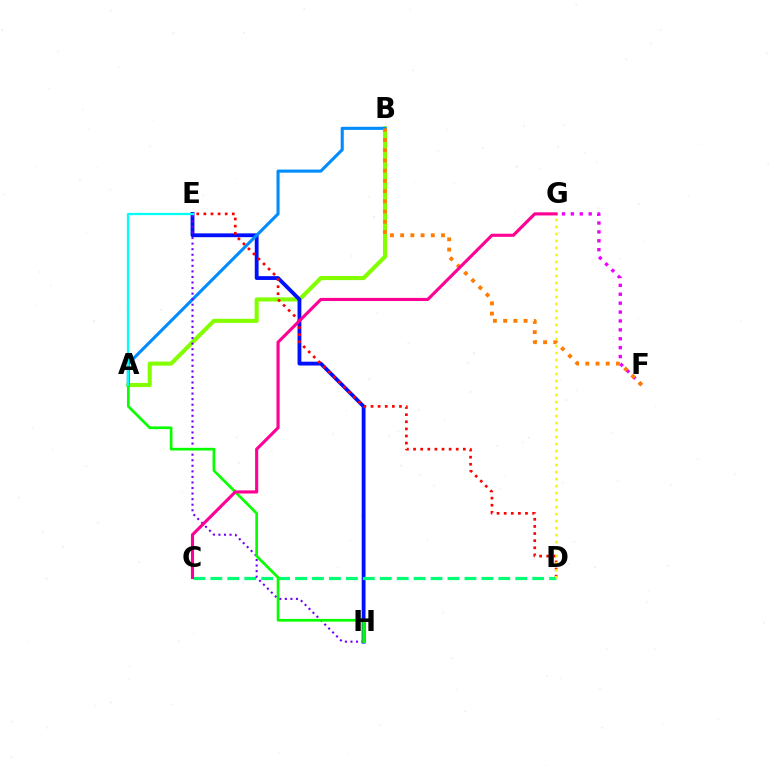{('F', 'G'): [{'color': '#ee00ff', 'line_style': 'dotted', 'thickness': 2.42}], ('A', 'B'): [{'color': '#84ff00', 'line_style': 'solid', 'thickness': 2.95}, {'color': '#008cff', 'line_style': 'solid', 'thickness': 2.22}], ('E', 'H'): [{'color': '#0010ff', 'line_style': 'solid', 'thickness': 2.75}, {'color': '#7200ff', 'line_style': 'dotted', 'thickness': 1.51}], ('D', 'E'): [{'color': '#ff0000', 'line_style': 'dotted', 'thickness': 1.93}], ('C', 'D'): [{'color': '#00ff74', 'line_style': 'dashed', 'thickness': 2.3}], ('B', 'F'): [{'color': '#ff7c00', 'line_style': 'dotted', 'thickness': 2.78}], ('A', 'H'): [{'color': '#08ff00', 'line_style': 'solid', 'thickness': 1.94}], ('D', 'G'): [{'color': '#fcf500', 'line_style': 'dotted', 'thickness': 1.9}], ('A', 'E'): [{'color': '#00fff6', 'line_style': 'solid', 'thickness': 1.64}], ('C', 'G'): [{'color': '#ff0094', 'line_style': 'solid', 'thickness': 2.24}]}